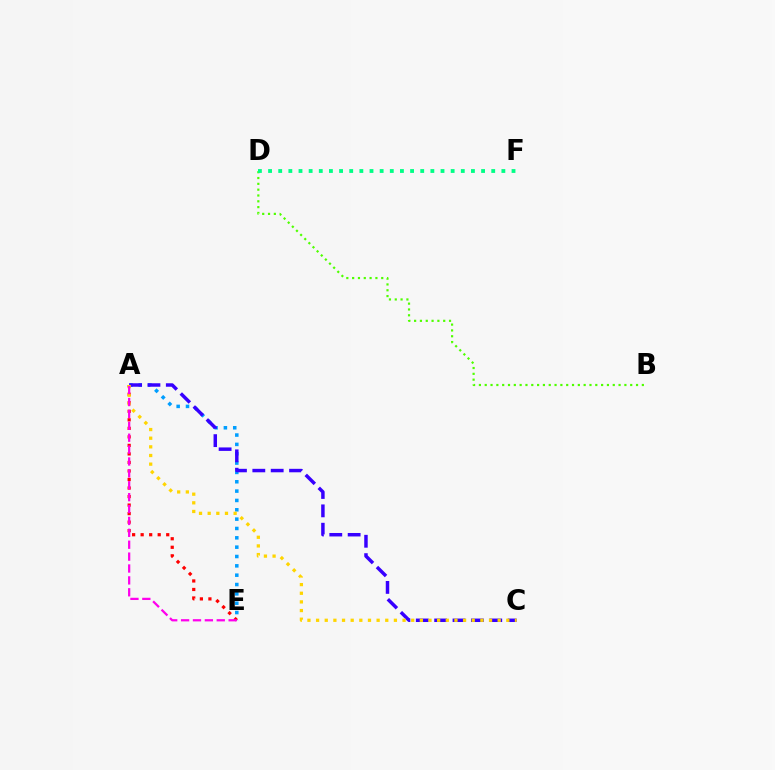{('B', 'D'): [{'color': '#4fff00', 'line_style': 'dotted', 'thickness': 1.58}], ('D', 'F'): [{'color': '#00ff86', 'line_style': 'dotted', 'thickness': 2.76}], ('A', 'E'): [{'color': '#ff0000', 'line_style': 'dotted', 'thickness': 2.32}, {'color': '#009eff', 'line_style': 'dotted', 'thickness': 2.54}, {'color': '#ff00ed', 'line_style': 'dashed', 'thickness': 1.62}], ('A', 'C'): [{'color': '#3700ff', 'line_style': 'dashed', 'thickness': 2.49}, {'color': '#ffd500', 'line_style': 'dotted', 'thickness': 2.35}]}